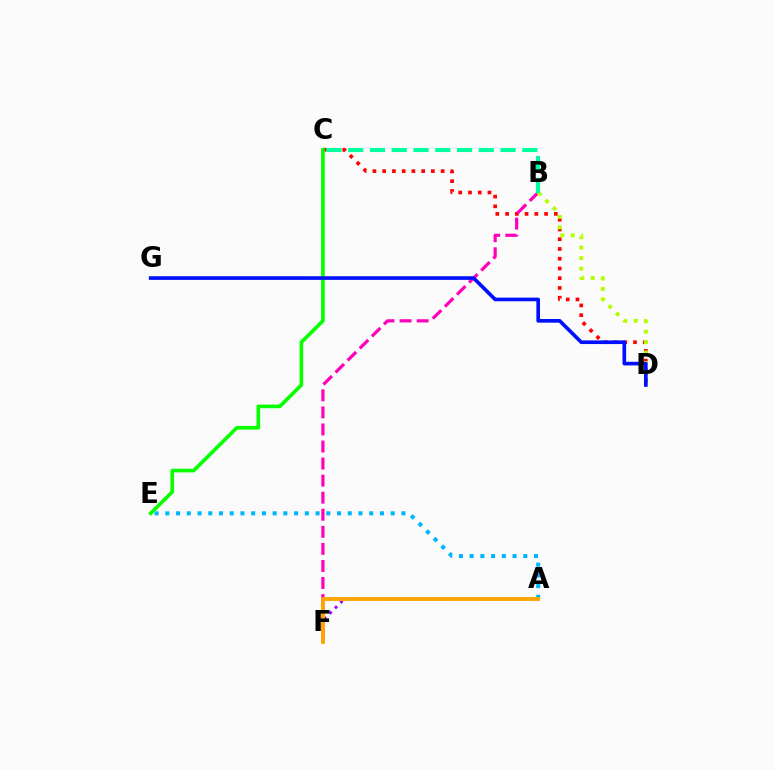{('C', 'D'): [{'color': '#ff0000', 'line_style': 'dotted', 'thickness': 2.65}], ('B', 'F'): [{'color': '#ff00bd', 'line_style': 'dashed', 'thickness': 2.32}], ('B', 'D'): [{'color': '#b3ff00', 'line_style': 'dotted', 'thickness': 2.84}], ('A', 'F'): [{'color': '#9b00ff', 'line_style': 'dotted', 'thickness': 2.08}, {'color': '#ffa500', 'line_style': 'solid', 'thickness': 2.77}], ('A', 'E'): [{'color': '#00b5ff', 'line_style': 'dotted', 'thickness': 2.92}], ('C', 'E'): [{'color': '#08ff00', 'line_style': 'solid', 'thickness': 2.63}], ('D', 'G'): [{'color': '#0010ff', 'line_style': 'solid', 'thickness': 2.63}], ('B', 'C'): [{'color': '#00ff9d', 'line_style': 'dashed', 'thickness': 2.96}]}